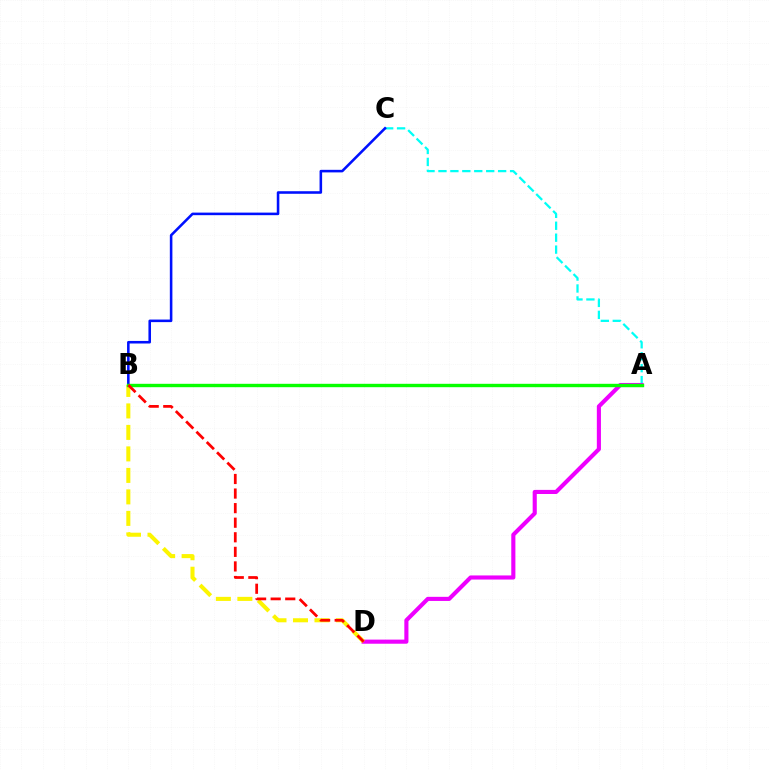{('A', 'C'): [{'color': '#00fff6', 'line_style': 'dashed', 'thickness': 1.62}], ('A', 'D'): [{'color': '#ee00ff', 'line_style': 'solid', 'thickness': 2.96}], ('B', 'D'): [{'color': '#fcf500', 'line_style': 'dashed', 'thickness': 2.92}, {'color': '#ff0000', 'line_style': 'dashed', 'thickness': 1.98}], ('B', 'C'): [{'color': '#0010ff', 'line_style': 'solid', 'thickness': 1.85}], ('A', 'B'): [{'color': '#08ff00', 'line_style': 'solid', 'thickness': 2.44}]}